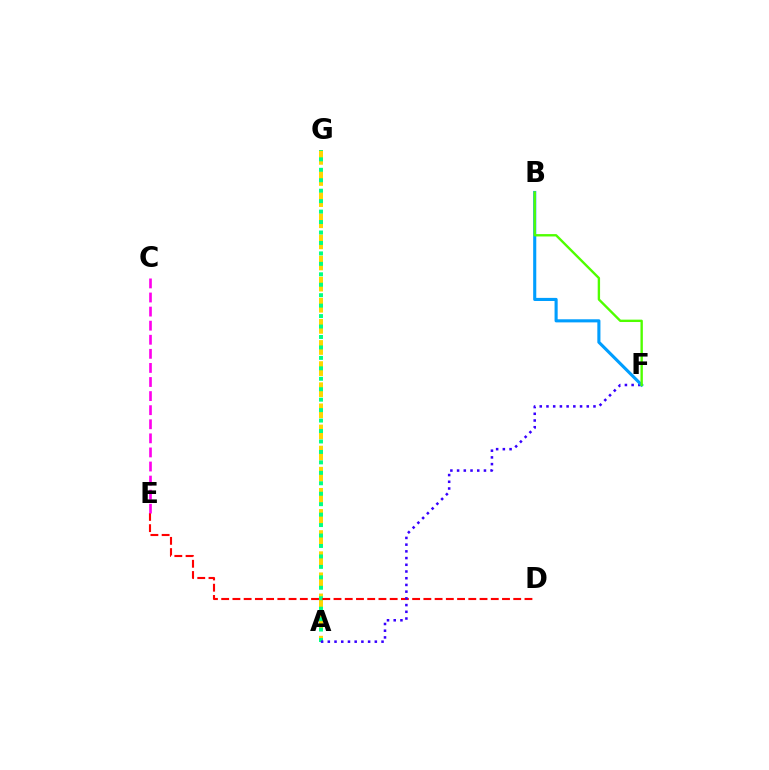{('A', 'G'): [{'color': '#ffd500', 'line_style': 'dashed', 'thickness': 2.87}, {'color': '#00ff86', 'line_style': 'dotted', 'thickness': 2.84}], ('D', 'E'): [{'color': '#ff0000', 'line_style': 'dashed', 'thickness': 1.53}], ('A', 'F'): [{'color': '#3700ff', 'line_style': 'dotted', 'thickness': 1.82}], ('C', 'E'): [{'color': '#ff00ed', 'line_style': 'dashed', 'thickness': 1.91}], ('B', 'F'): [{'color': '#009eff', 'line_style': 'solid', 'thickness': 2.23}, {'color': '#4fff00', 'line_style': 'solid', 'thickness': 1.71}]}